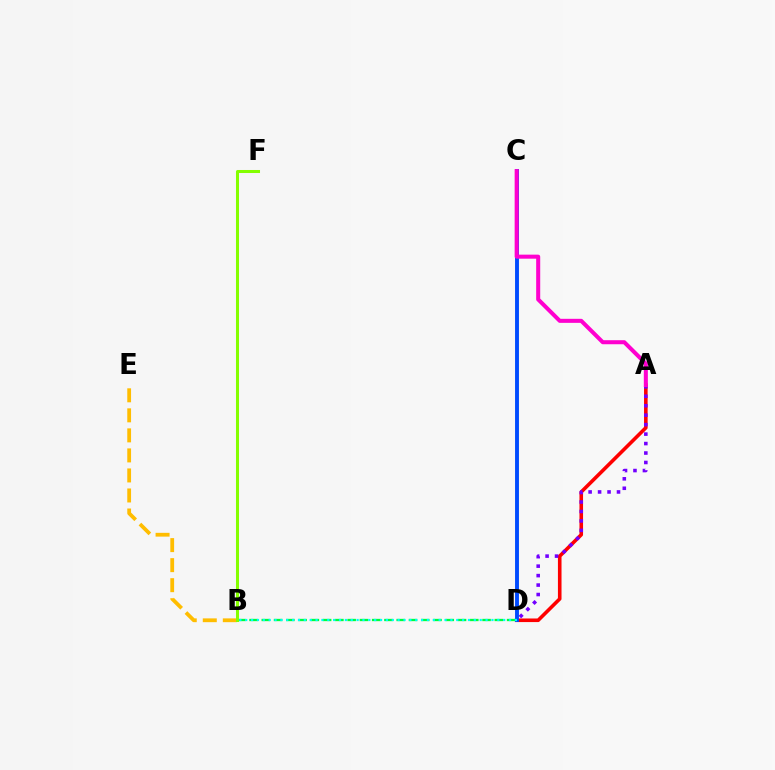{('A', 'D'): [{'color': '#ff0000', 'line_style': 'solid', 'thickness': 2.59}, {'color': '#7200ff', 'line_style': 'dotted', 'thickness': 2.57}], ('C', 'D'): [{'color': '#004bff', 'line_style': 'solid', 'thickness': 2.8}], ('B', 'D'): [{'color': '#00ff39', 'line_style': 'dashed', 'thickness': 1.67}, {'color': '#00fff6', 'line_style': 'dotted', 'thickness': 1.59}], ('B', 'E'): [{'color': '#ffbd00', 'line_style': 'dashed', 'thickness': 2.72}], ('A', 'C'): [{'color': '#ff00cf', 'line_style': 'solid', 'thickness': 2.91}], ('B', 'F'): [{'color': '#84ff00', 'line_style': 'solid', 'thickness': 2.18}]}